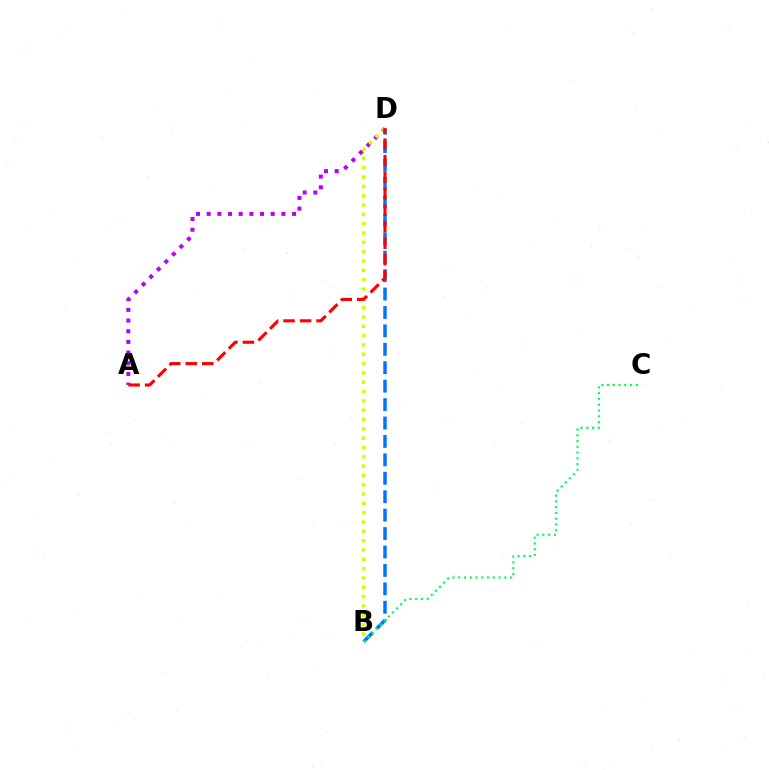{('A', 'D'): [{'color': '#b900ff', 'line_style': 'dotted', 'thickness': 2.9}, {'color': '#ff0000', 'line_style': 'dashed', 'thickness': 2.24}], ('B', 'D'): [{'color': '#d1ff00', 'line_style': 'dotted', 'thickness': 2.53}, {'color': '#0074ff', 'line_style': 'dashed', 'thickness': 2.5}], ('B', 'C'): [{'color': '#00ff5c', 'line_style': 'dotted', 'thickness': 1.57}]}